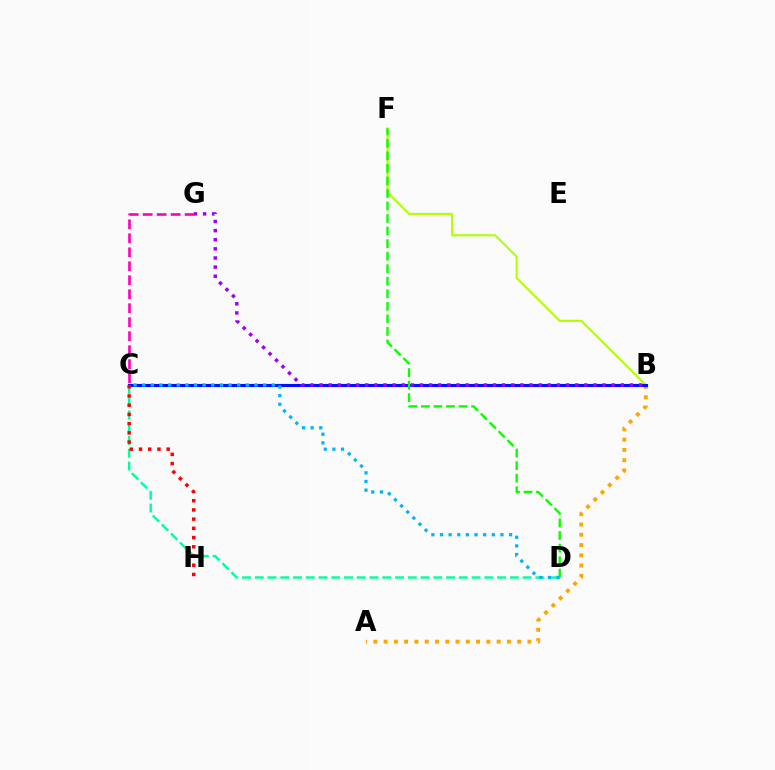{('A', 'B'): [{'color': '#ffa500', 'line_style': 'dotted', 'thickness': 2.79}], ('B', 'F'): [{'color': '#b3ff00', 'line_style': 'solid', 'thickness': 1.51}], ('C', 'D'): [{'color': '#00ff9d', 'line_style': 'dashed', 'thickness': 1.73}, {'color': '#00b5ff', 'line_style': 'dotted', 'thickness': 2.35}], ('B', 'C'): [{'color': '#0010ff', 'line_style': 'solid', 'thickness': 2.23}], ('B', 'G'): [{'color': '#9b00ff', 'line_style': 'dotted', 'thickness': 2.48}], ('C', 'H'): [{'color': '#ff0000', 'line_style': 'dotted', 'thickness': 2.51}], ('D', 'F'): [{'color': '#08ff00', 'line_style': 'dashed', 'thickness': 1.7}], ('C', 'G'): [{'color': '#ff00bd', 'line_style': 'dashed', 'thickness': 1.9}]}